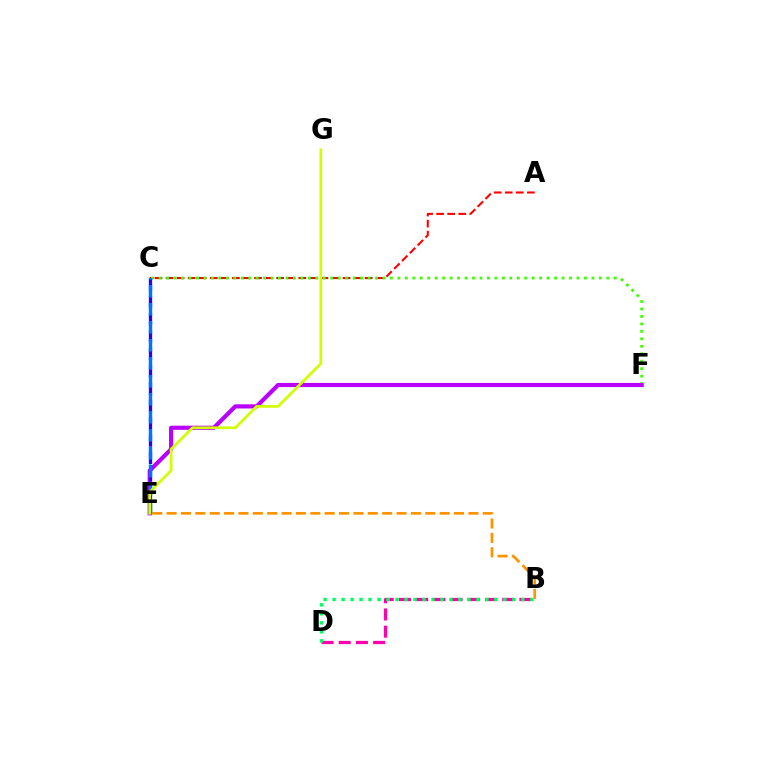{('A', 'C'): [{'color': '#ff0000', 'line_style': 'dashed', 'thickness': 1.5}], ('C', 'F'): [{'color': '#3dff00', 'line_style': 'dotted', 'thickness': 2.03}], ('B', 'D'): [{'color': '#ff00ac', 'line_style': 'dashed', 'thickness': 2.34}, {'color': '#00ff5c', 'line_style': 'dotted', 'thickness': 2.44}], ('C', 'E'): [{'color': '#00fff6', 'line_style': 'dashed', 'thickness': 1.53}, {'color': '#2500ff', 'line_style': 'dashed', 'thickness': 2.36}, {'color': '#0074ff', 'line_style': 'dashed', 'thickness': 2.44}], ('E', 'F'): [{'color': '#b900ff', 'line_style': 'solid', 'thickness': 2.99}], ('B', 'E'): [{'color': '#ff9400', 'line_style': 'dashed', 'thickness': 1.95}], ('E', 'G'): [{'color': '#d1ff00', 'line_style': 'solid', 'thickness': 1.94}]}